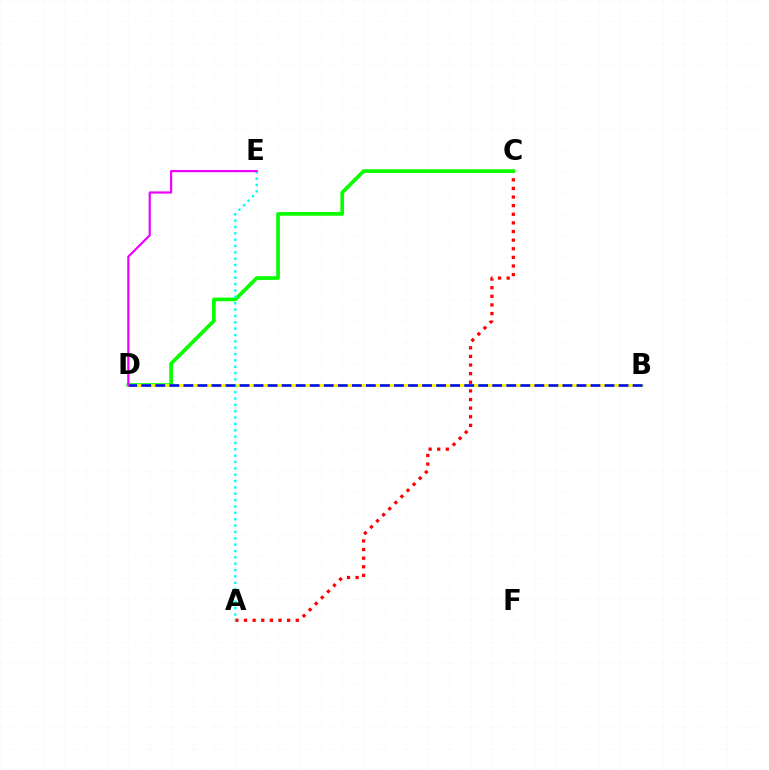{('A', 'C'): [{'color': '#ff0000', 'line_style': 'dotted', 'thickness': 2.34}], ('C', 'D'): [{'color': '#08ff00', 'line_style': 'solid', 'thickness': 2.65}], ('B', 'D'): [{'color': '#fcf500', 'line_style': 'solid', 'thickness': 2.05}, {'color': '#0010ff', 'line_style': 'dashed', 'thickness': 1.91}], ('A', 'E'): [{'color': '#00fff6', 'line_style': 'dotted', 'thickness': 1.73}], ('D', 'E'): [{'color': '#ee00ff', 'line_style': 'solid', 'thickness': 1.57}]}